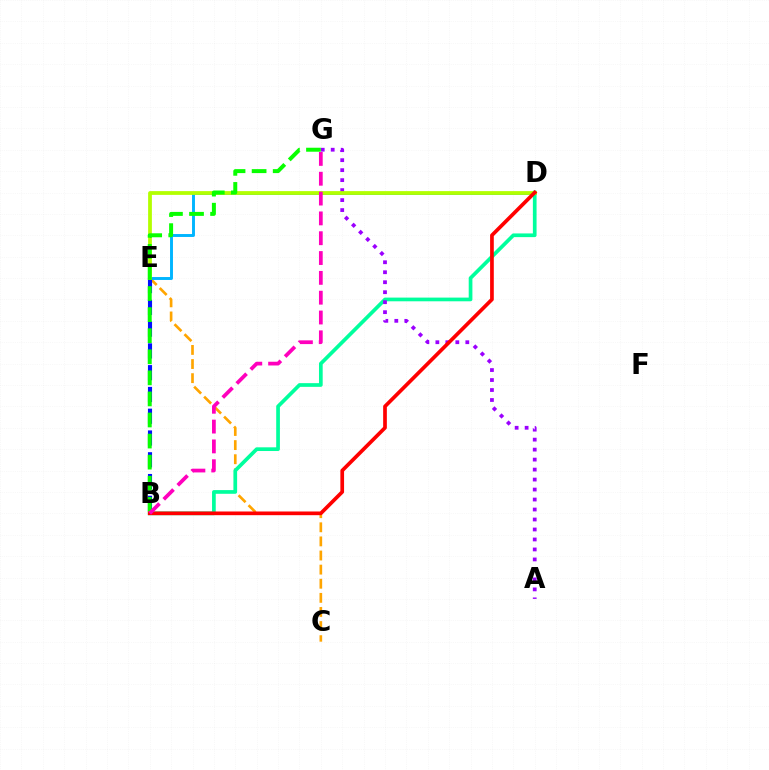{('C', 'E'): [{'color': '#ffa500', 'line_style': 'dashed', 'thickness': 1.92}], ('B', 'D'): [{'color': '#00ff9d', 'line_style': 'solid', 'thickness': 2.66}, {'color': '#ff0000', 'line_style': 'solid', 'thickness': 2.66}], ('D', 'E'): [{'color': '#00b5ff', 'line_style': 'solid', 'thickness': 2.11}, {'color': '#b3ff00', 'line_style': 'solid', 'thickness': 2.71}], ('A', 'G'): [{'color': '#9b00ff', 'line_style': 'dotted', 'thickness': 2.71}], ('B', 'E'): [{'color': '#0010ff', 'line_style': 'dashed', 'thickness': 2.96}], ('B', 'G'): [{'color': '#08ff00', 'line_style': 'dashed', 'thickness': 2.86}, {'color': '#ff00bd', 'line_style': 'dashed', 'thickness': 2.69}]}